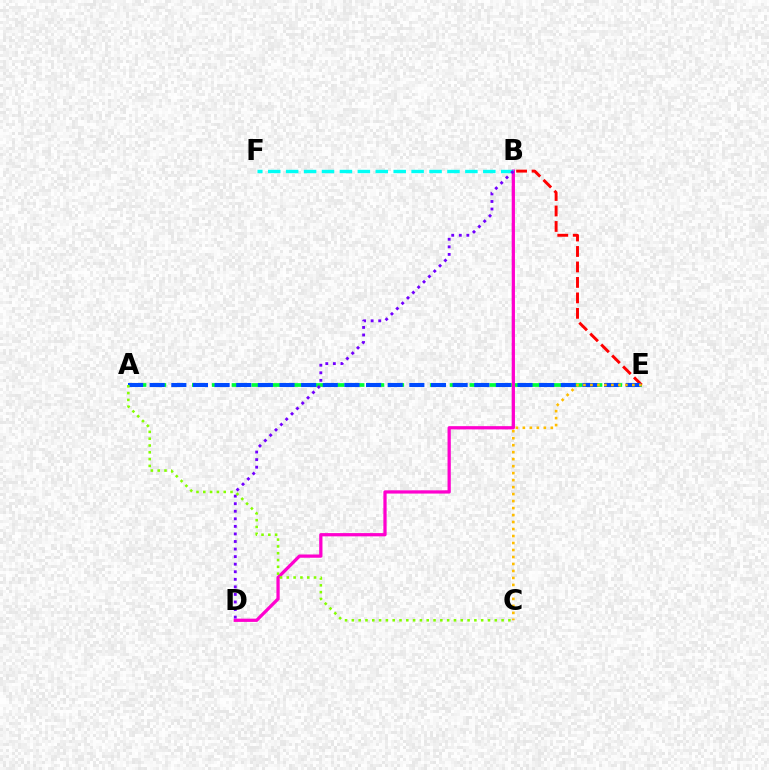{('A', 'E'): [{'color': '#00ff39', 'line_style': 'dashed', 'thickness': 2.69}, {'color': '#004bff', 'line_style': 'dashed', 'thickness': 2.94}], ('B', 'E'): [{'color': '#ff0000', 'line_style': 'dashed', 'thickness': 2.1}], ('B', 'D'): [{'color': '#ff00cf', 'line_style': 'solid', 'thickness': 2.34}, {'color': '#7200ff', 'line_style': 'dotted', 'thickness': 2.05}], ('C', 'E'): [{'color': '#ffbd00', 'line_style': 'dotted', 'thickness': 1.9}], ('B', 'F'): [{'color': '#00fff6', 'line_style': 'dashed', 'thickness': 2.43}], ('A', 'C'): [{'color': '#84ff00', 'line_style': 'dotted', 'thickness': 1.85}]}